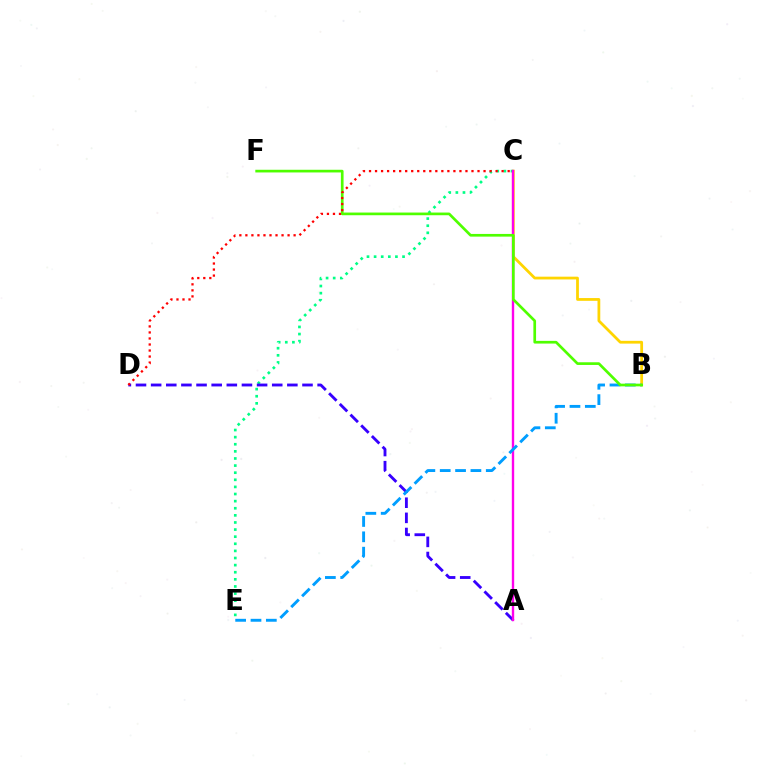{('C', 'E'): [{'color': '#00ff86', 'line_style': 'dotted', 'thickness': 1.93}], ('B', 'C'): [{'color': '#ffd500', 'line_style': 'solid', 'thickness': 1.99}], ('A', 'D'): [{'color': '#3700ff', 'line_style': 'dashed', 'thickness': 2.06}], ('A', 'C'): [{'color': '#ff00ed', 'line_style': 'solid', 'thickness': 1.71}], ('B', 'E'): [{'color': '#009eff', 'line_style': 'dashed', 'thickness': 2.09}], ('B', 'F'): [{'color': '#4fff00', 'line_style': 'solid', 'thickness': 1.93}], ('C', 'D'): [{'color': '#ff0000', 'line_style': 'dotted', 'thickness': 1.64}]}